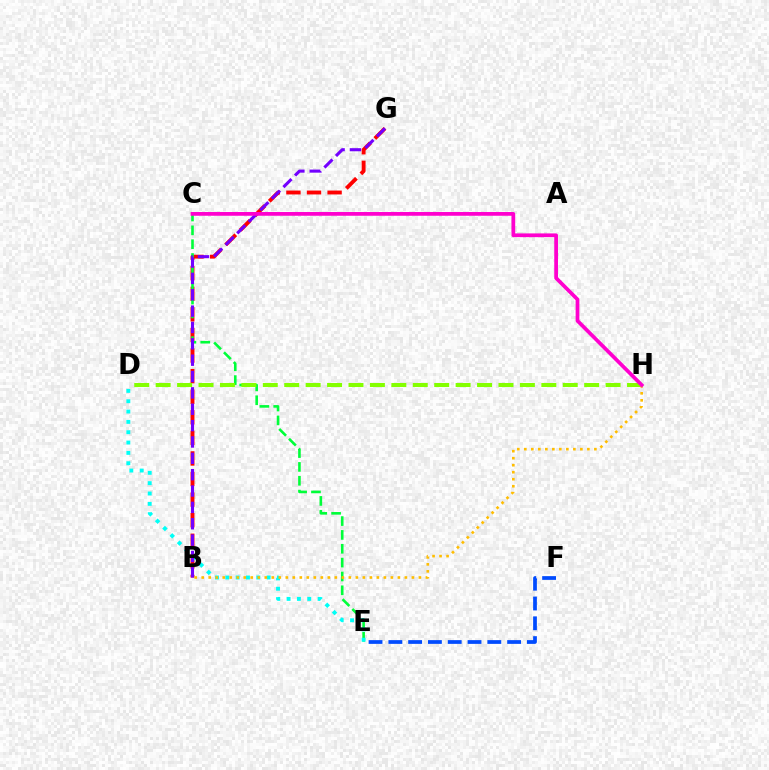{('B', 'G'): [{'color': '#ff0000', 'line_style': 'dashed', 'thickness': 2.8}, {'color': '#7200ff', 'line_style': 'dashed', 'thickness': 2.22}], ('C', 'E'): [{'color': '#00ff39', 'line_style': 'dashed', 'thickness': 1.88}], ('D', 'E'): [{'color': '#00fff6', 'line_style': 'dotted', 'thickness': 2.81}], ('E', 'F'): [{'color': '#004bff', 'line_style': 'dashed', 'thickness': 2.69}], ('D', 'H'): [{'color': '#84ff00', 'line_style': 'dashed', 'thickness': 2.91}], ('B', 'H'): [{'color': '#ffbd00', 'line_style': 'dotted', 'thickness': 1.9}], ('C', 'H'): [{'color': '#ff00cf', 'line_style': 'solid', 'thickness': 2.69}]}